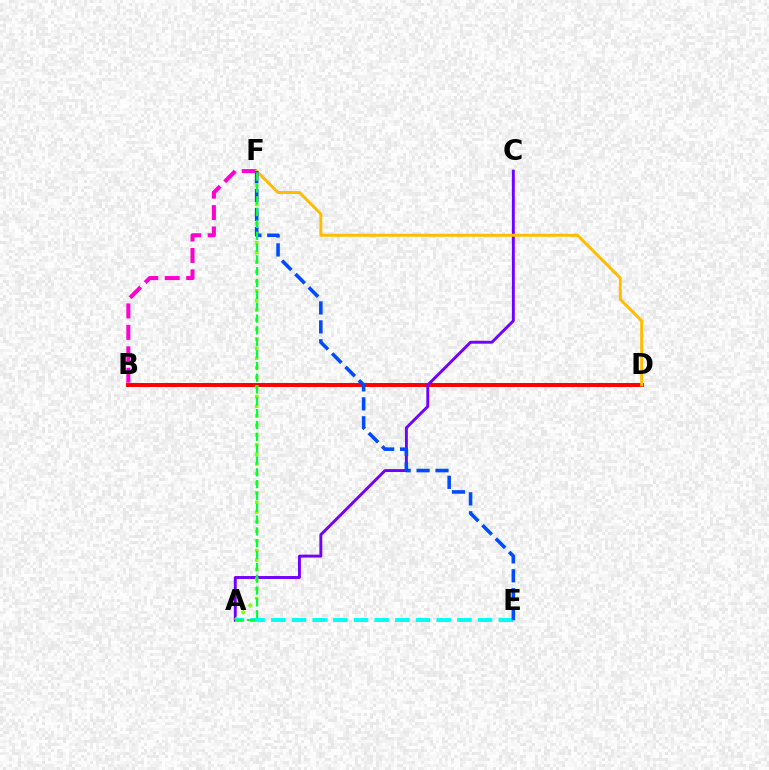{('B', 'D'): [{'color': '#ff0000', 'line_style': 'solid', 'thickness': 2.85}], ('A', 'C'): [{'color': '#7200ff', 'line_style': 'solid', 'thickness': 2.1}], ('A', 'F'): [{'color': '#84ff00', 'line_style': 'dotted', 'thickness': 2.61}, {'color': '#00ff39', 'line_style': 'dashed', 'thickness': 1.61}], ('A', 'E'): [{'color': '#00fff6', 'line_style': 'dashed', 'thickness': 2.81}], ('B', 'F'): [{'color': '#ff00cf', 'line_style': 'dashed', 'thickness': 2.91}], ('D', 'F'): [{'color': '#ffbd00', 'line_style': 'solid', 'thickness': 2.14}], ('E', 'F'): [{'color': '#004bff', 'line_style': 'dashed', 'thickness': 2.57}]}